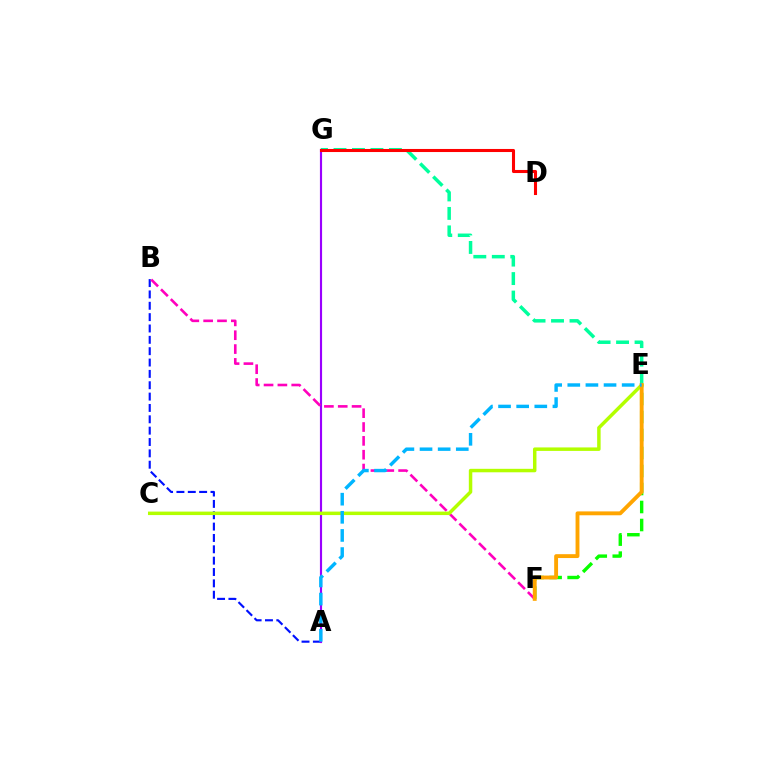{('A', 'B'): [{'color': '#0010ff', 'line_style': 'dashed', 'thickness': 1.54}], ('E', 'G'): [{'color': '#00ff9d', 'line_style': 'dashed', 'thickness': 2.51}], ('A', 'G'): [{'color': '#9b00ff', 'line_style': 'solid', 'thickness': 1.55}], ('B', 'F'): [{'color': '#ff00bd', 'line_style': 'dashed', 'thickness': 1.88}], ('E', 'F'): [{'color': '#08ff00', 'line_style': 'dashed', 'thickness': 2.45}, {'color': '#ffa500', 'line_style': 'solid', 'thickness': 2.79}], ('D', 'G'): [{'color': '#ff0000', 'line_style': 'solid', 'thickness': 2.21}], ('C', 'E'): [{'color': '#b3ff00', 'line_style': 'solid', 'thickness': 2.5}], ('A', 'E'): [{'color': '#00b5ff', 'line_style': 'dashed', 'thickness': 2.46}]}